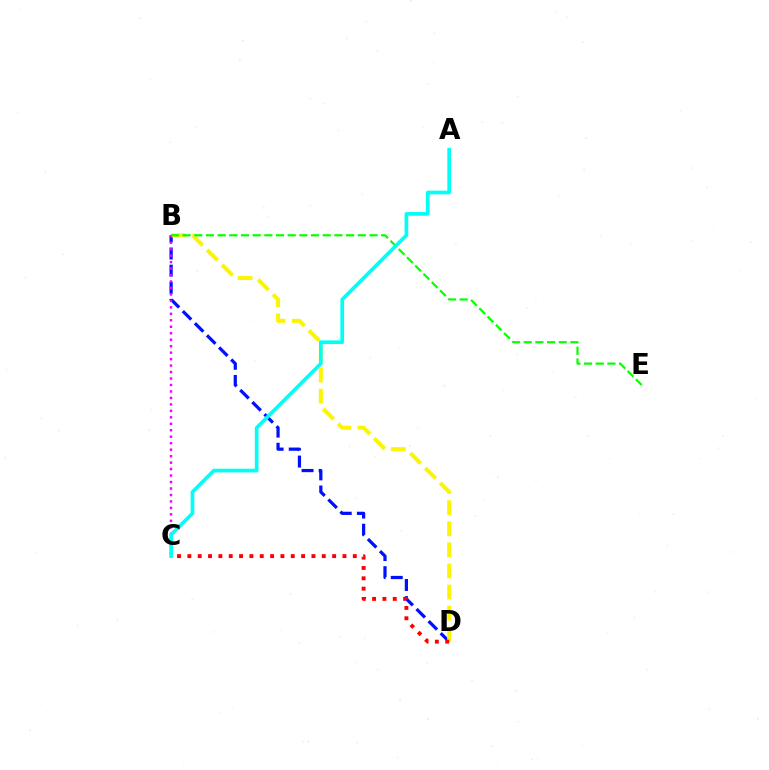{('B', 'D'): [{'color': '#0010ff', 'line_style': 'dashed', 'thickness': 2.32}, {'color': '#fcf500', 'line_style': 'dashed', 'thickness': 2.86}], ('B', 'C'): [{'color': '#ee00ff', 'line_style': 'dotted', 'thickness': 1.76}], ('B', 'E'): [{'color': '#08ff00', 'line_style': 'dashed', 'thickness': 1.59}], ('C', 'D'): [{'color': '#ff0000', 'line_style': 'dotted', 'thickness': 2.81}], ('A', 'C'): [{'color': '#00fff6', 'line_style': 'solid', 'thickness': 2.65}]}